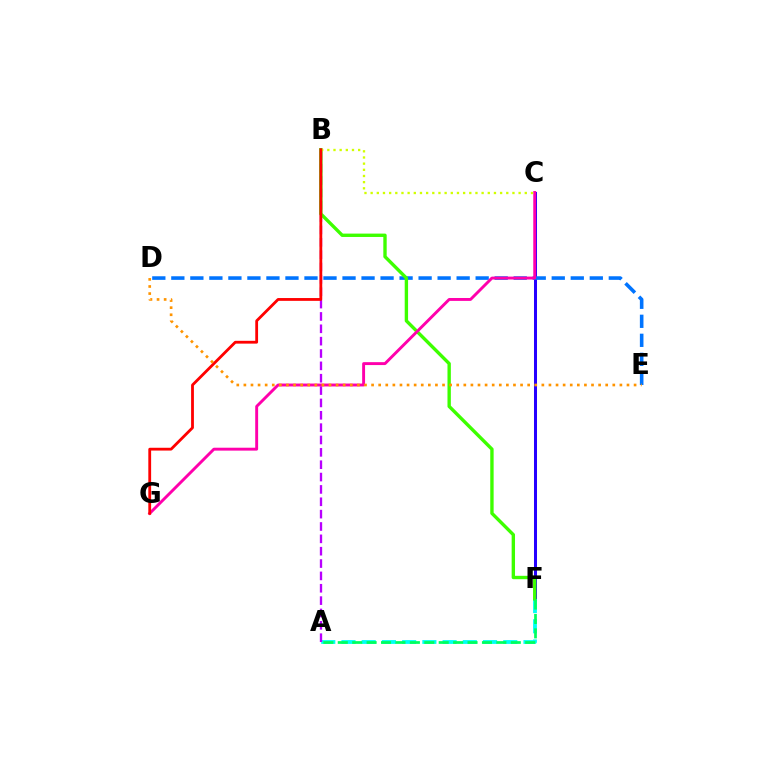{('C', 'F'): [{'color': '#2500ff', 'line_style': 'solid', 'thickness': 2.17}], ('A', 'F'): [{'color': '#00fff6', 'line_style': 'dashed', 'thickness': 2.75}, {'color': '#00ff5c', 'line_style': 'dashed', 'thickness': 1.96}], ('D', 'E'): [{'color': '#0074ff', 'line_style': 'dashed', 'thickness': 2.58}, {'color': '#ff9400', 'line_style': 'dotted', 'thickness': 1.93}], ('A', 'B'): [{'color': '#b900ff', 'line_style': 'dashed', 'thickness': 1.68}], ('B', 'F'): [{'color': '#3dff00', 'line_style': 'solid', 'thickness': 2.43}], ('C', 'G'): [{'color': '#ff00ac', 'line_style': 'solid', 'thickness': 2.09}], ('B', 'C'): [{'color': '#d1ff00', 'line_style': 'dotted', 'thickness': 1.68}], ('B', 'G'): [{'color': '#ff0000', 'line_style': 'solid', 'thickness': 2.02}]}